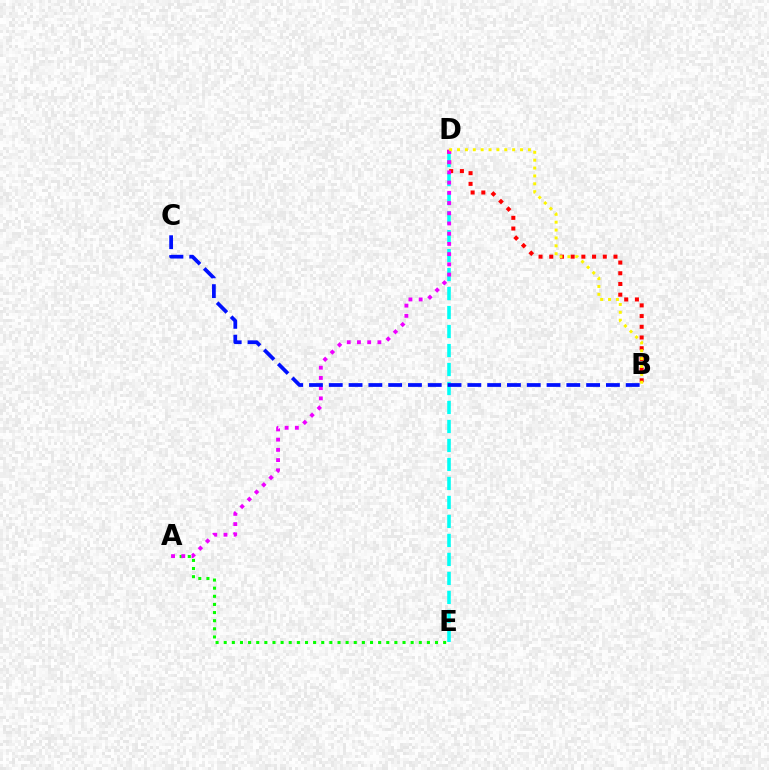{('A', 'E'): [{'color': '#08ff00', 'line_style': 'dotted', 'thickness': 2.21}], ('B', 'D'): [{'color': '#ff0000', 'line_style': 'dotted', 'thickness': 2.91}, {'color': '#fcf500', 'line_style': 'dotted', 'thickness': 2.14}], ('D', 'E'): [{'color': '#00fff6', 'line_style': 'dashed', 'thickness': 2.58}], ('A', 'D'): [{'color': '#ee00ff', 'line_style': 'dotted', 'thickness': 2.78}], ('B', 'C'): [{'color': '#0010ff', 'line_style': 'dashed', 'thickness': 2.69}]}